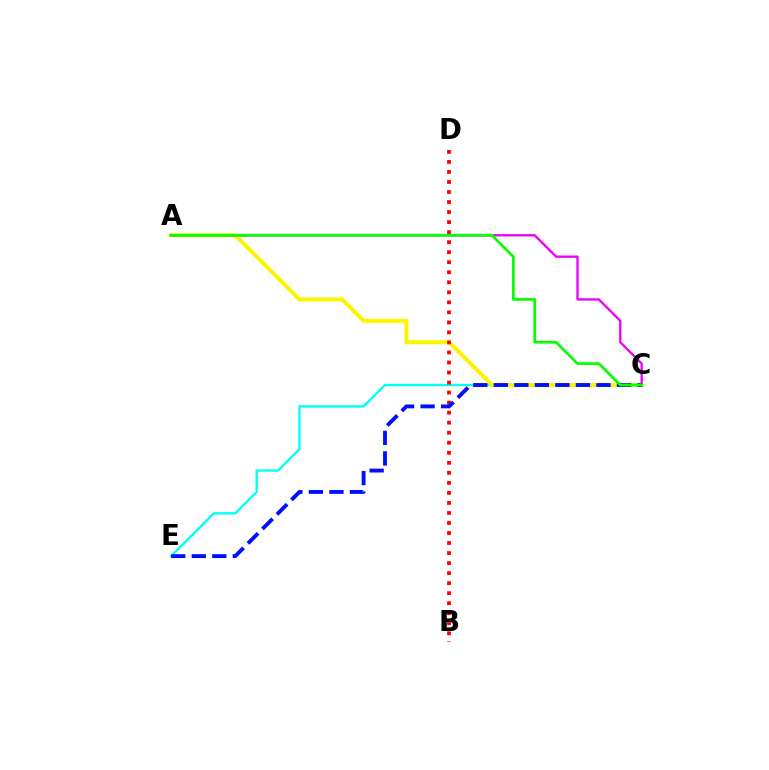{('C', 'E'): [{'color': '#00fff6', 'line_style': 'solid', 'thickness': 1.68}, {'color': '#0010ff', 'line_style': 'dashed', 'thickness': 2.79}], ('A', 'C'): [{'color': '#fcf500', 'line_style': 'solid', 'thickness': 2.91}, {'color': '#ee00ff', 'line_style': 'solid', 'thickness': 1.68}, {'color': '#08ff00', 'line_style': 'solid', 'thickness': 1.98}], ('B', 'D'): [{'color': '#ff0000', 'line_style': 'dotted', 'thickness': 2.72}]}